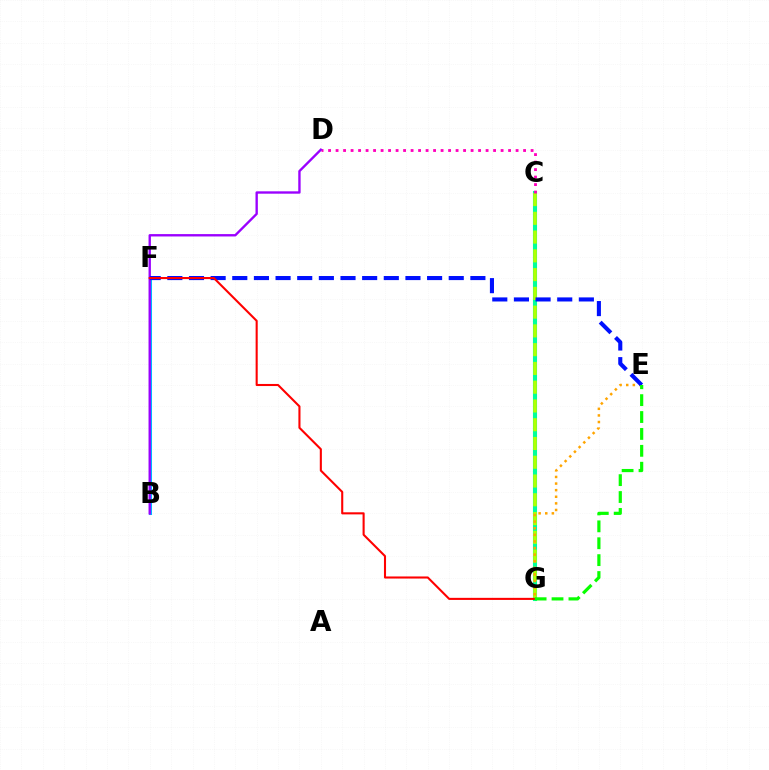{('C', 'G'): [{'color': '#00ff9d', 'line_style': 'solid', 'thickness': 2.95}, {'color': '#b3ff00', 'line_style': 'dashed', 'thickness': 2.55}], ('E', 'G'): [{'color': '#ffa500', 'line_style': 'dotted', 'thickness': 1.79}, {'color': '#08ff00', 'line_style': 'dashed', 'thickness': 2.3}], ('C', 'D'): [{'color': '#ff00bd', 'line_style': 'dotted', 'thickness': 2.04}], ('B', 'F'): [{'color': '#00b5ff', 'line_style': 'solid', 'thickness': 2.19}], ('B', 'D'): [{'color': '#9b00ff', 'line_style': 'solid', 'thickness': 1.7}], ('E', 'F'): [{'color': '#0010ff', 'line_style': 'dashed', 'thickness': 2.94}], ('F', 'G'): [{'color': '#ff0000', 'line_style': 'solid', 'thickness': 1.5}]}